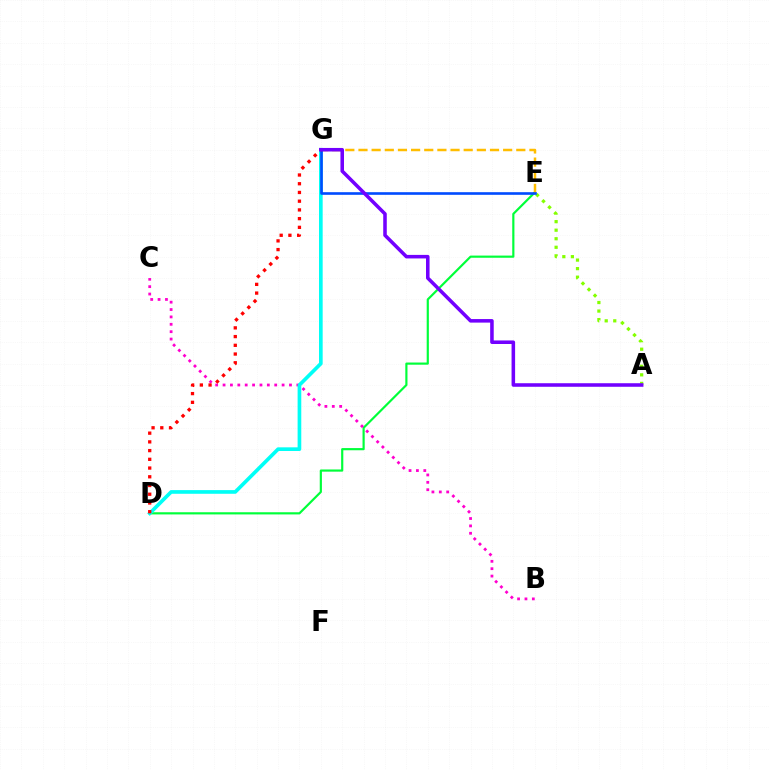{('A', 'E'): [{'color': '#84ff00', 'line_style': 'dotted', 'thickness': 2.32}], ('D', 'E'): [{'color': '#00ff39', 'line_style': 'solid', 'thickness': 1.57}], ('E', 'G'): [{'color': '#ffbd00', 'line_style': 'dashed', 'thickness': 1.79}, {'color': '#004bff', 'line_style': 'solid', 'thickness': 1.89}], ('B', 'C'): [{'color': '#ff00cf', 'line_style': 'dotted', 'thickness': 2.01}], ('D', 'G'): [{'color': '#00fff6', 'line_style': 'solid', 'thickness': 2.64}, {'color': '#ff0000', 'line_style': 'dotted', 'thickness': 2.37}], ('A', 'G'): [{'color': '#7200ff', 'line_style': 'solid', 'thickness': 2.55}]}